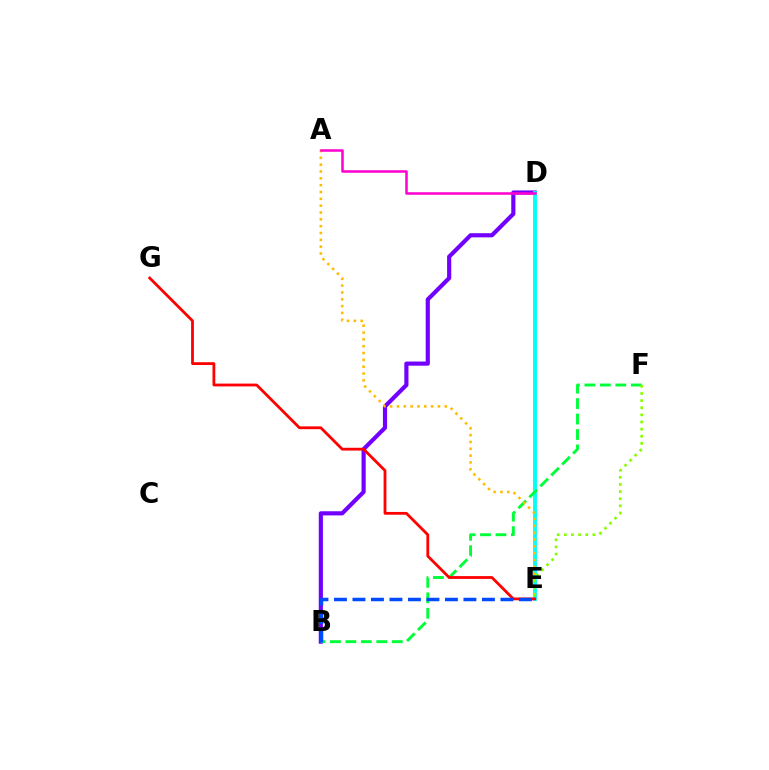{('B', 'D'): [{'color': '#7200ff', 'line_style': 'solid', 'thickness': 2.99}], ('D', 'E'): [{'color': '#00fff6', 'line_style': 'solid', 'thickness': 2.78}], ('B', 'F'): [{'color': '#00ff39', 'line_style': 'dashed', 'thickness': 2.1}], ('A', 'E'): [{'color': '#ffbd00', 'line_style': 'dotted', 'thickness': 1.86}], ('E', 'G'): [{'color': '#ff0000', 'line_style': 'solid', 'thickness': 2.01}], ('B', 'E'): [{'color': '#004bff', 'line_style': 'dashed', 'thickness': 2.51}], ('E', 'F'): [{'color': '#84ff00', 'line_style': 'dotted', 'thickness': 1.94}], ('A', 'D'): [{'color': '#ff00cf', 'line_style': 'solid', 'thickness': 1.81}]}